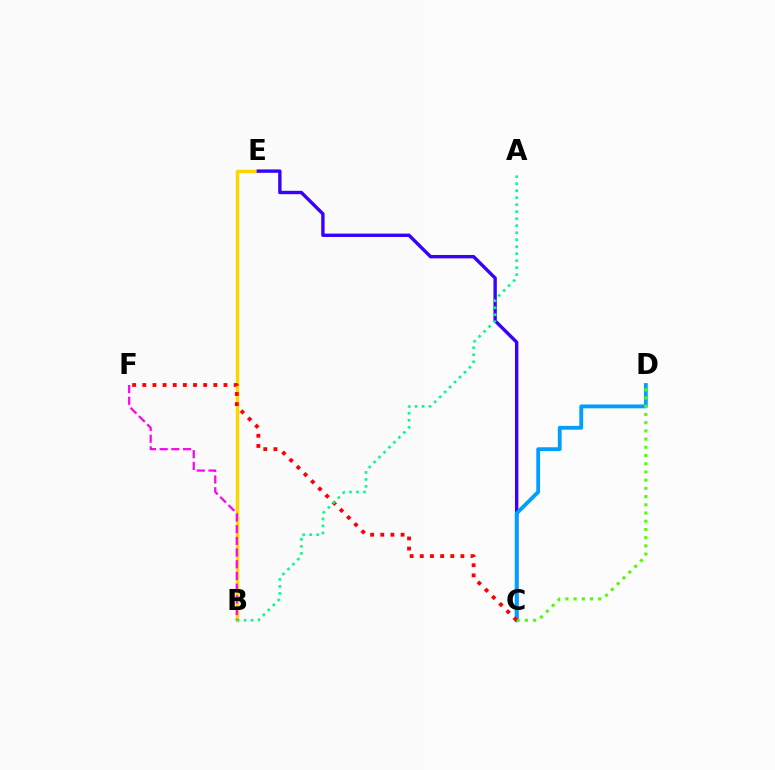{('B', 'E'): [{'color': '#ffd500', 'line_style': 'solid', 'thickness': 2.51}], ('C', 'E'): [{'color': '#3700ff', 'line_style': 'solid', 'thickness': 2.43}], ('C', 'D'): [{'color': '#009eff', 'line_style': 'solid', 'thickness': 2.76}, {'color': '#4fff00', 'line_style': 'dotted', 'thickness': 2.23}], ('B', 'F'): [{'color': '#ff00ed', 'line_style': 'dashed', 'thickness': 1.59}], ('C', 'F'): [{'color': '#ff0000', 'line_style': 'dotted', 'thickness': 2.76}], ('A', 'B'): [{'color': '#00ff86', 'line_style': 'dotted', 'thickness': 1.9}]}